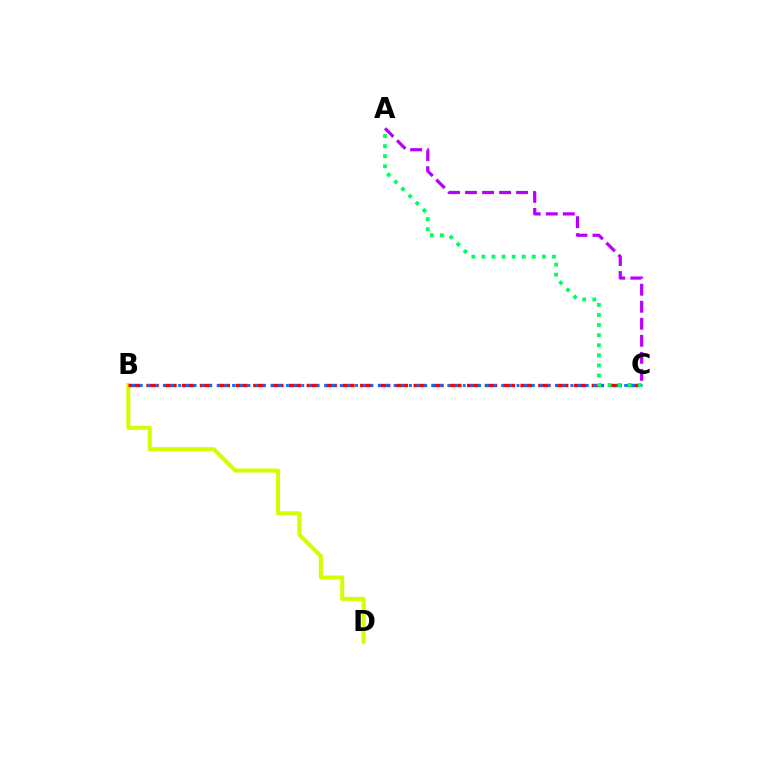{('B', 'D'): [{'color': '#d1ff00', 'line_style': 'solid', 'thickness': 2.9}], ('B', 'C'): [{'color': '#ff0000', 'line_style': 'dashed', 'thickness': 2.42}, {'color': '#0074ff', 'line_style': 'dotted', 'thickness': 2.09}], ('A', 'C'): [{'color': '#b900ff', 'line_style': 'dashed', 'thickness': 2.31}, {'color': '#00ff5c', 'line_style': 'dotted', 'thickness': 2.74}]}